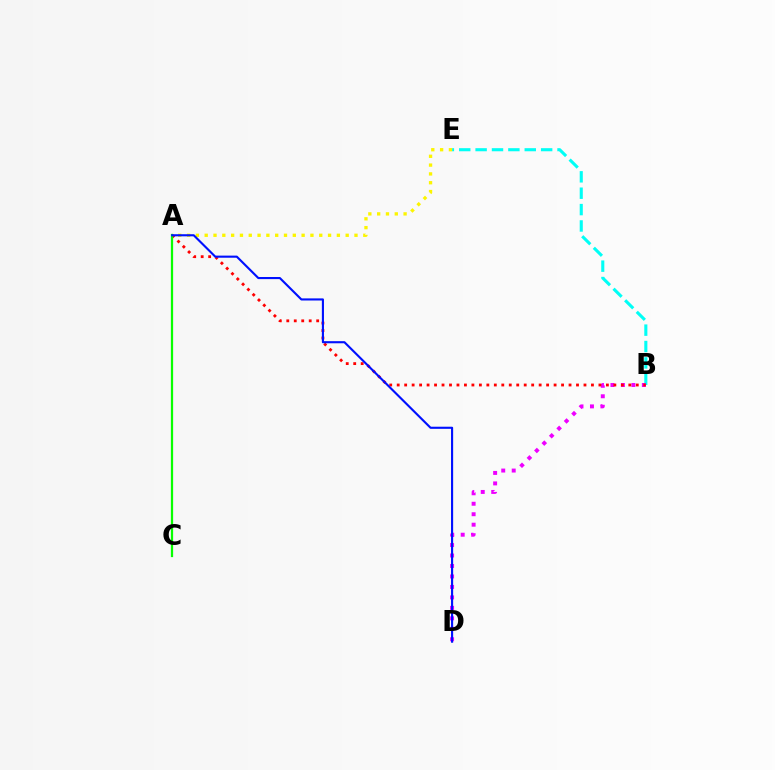{('B', 'E'): [{'color': '#00fff6', 'line_style': 'dashed', 'thickness': 2.23}], ('B', 'D'): [{'color': '#ee00ff', 'line_style': 'dotted', 'thickness': 2.84}], ('A', 'B'): [{'color': '#ff0000', 'line_style': 'dotted', 'thickness': 2.03}], ('A', 'E'): [{'color': '#fcf500', 'line_style': 'dotted', 'thickness': 2.39}], ('A', 'C'): [{'color': '#08ff00', 'line_style': 'solid', 'thickness': 1.61}], ('A', 'D'): [{'color': '#0010ff', 'line_style': 'solid', 'thickness': 1.53}]}